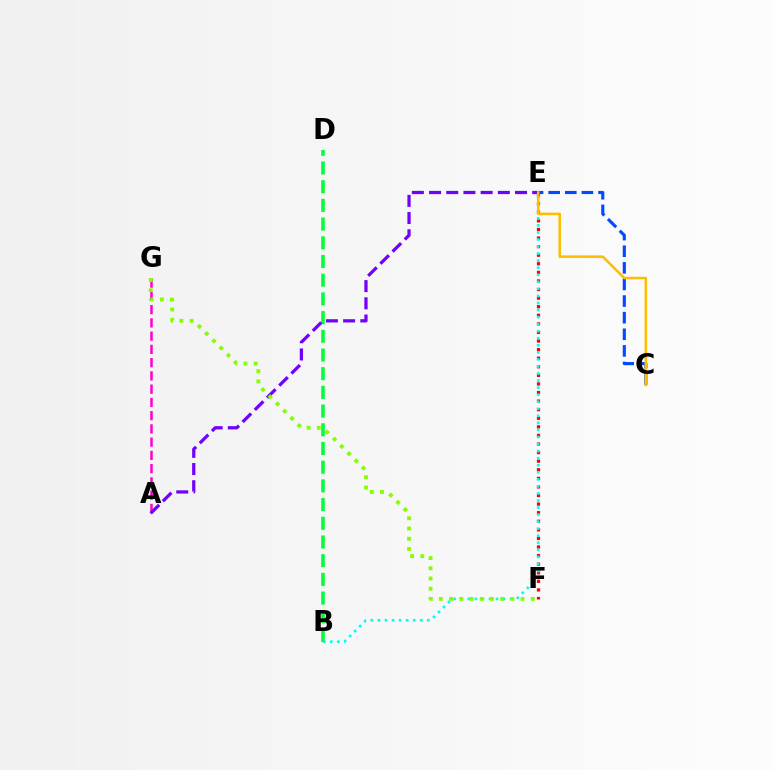{('A', 'G'): [{'color': '#ff00cf', 'line_style': 'dashed', 'thickness': 1.8}], ('E', 'F'): [{'color': '#ff0000', 'line_style': 'dotted', 'thickness': 2.33}], ('B', 'E'): [{'color': '#00fff6', 'line_style': 'dotted', 'thickness': 1.92}], ('B', 'D'): [{'color': '#00ff39', 'line_style': 'dashed', 'thickness': 2.54}], ('A', 'E'): [{'color': '#7200ff', 'line_style': 'dashed', 'thickness': 2.34}], ('F', 'G'): [{'color': '#84ff00', 'line_style': 'dotted', 'thickness': 2.78}], ('C', 'E'): [{'color': '#004bff', 'line_style': 'dashed', 'thickness': 2.26}, {'color': '#ffbd00', 'line_style': 'solid', 'thickness': 1.83}]}